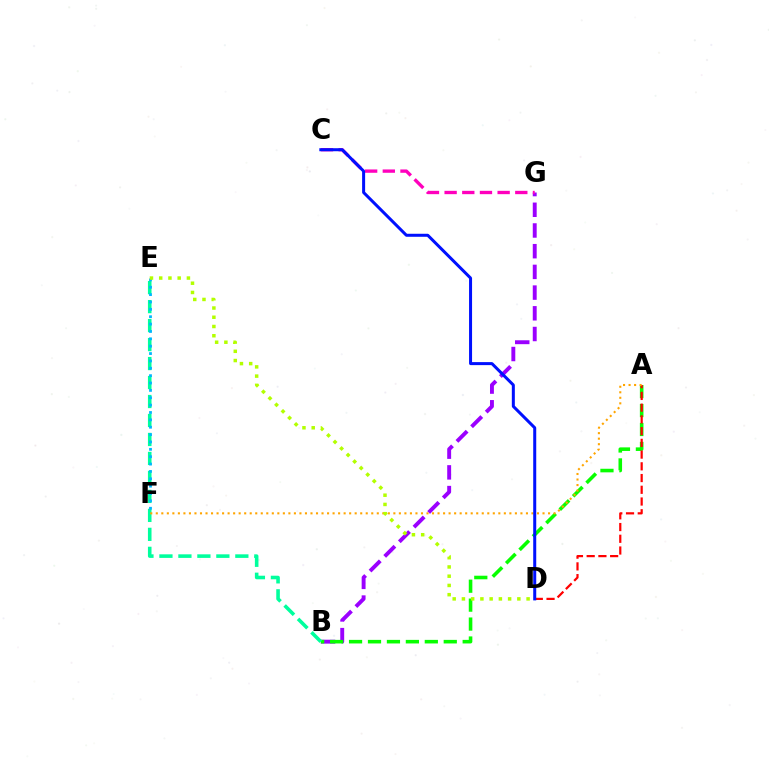{('B', 'G'): [{'color': '#9b00ff', 'line_style': 'dashed', 'thickness': 2.81}], ('A', 'B'): [{'color': '#08ff00', 'line_style': 'dashed', 'thickness': 2.57}], ('B', 'E'): [{'color': '#00ff9d', 'line_style': 'dashed', 'thickness': 2.58}], ('A', 'D'): [{'color': '#ff0000', 'line_style': 'dashed', 'thickness': 1.59}], ('A', 'F'): [{'color': '#ffa500', 'line_style': 'dotted', 'thickness': 1.5}], ('E', 'F'): [{'color': '#00b5ff', 'line_style': 'dotted', 'thickness': 2.0}], ('D', 'E'): [{'color': '#b3ff00', 'line_style': 'dotted', 'thickness': 2.51}], ('C', 'G'): [{'color': '#ff00bd', 'line_style': 'dashed', 'thickness': 2.4}], ('C', 'D'): [{'color': '#0010ff', 'line_style': 'solid', 'thickness': 2.17}]}